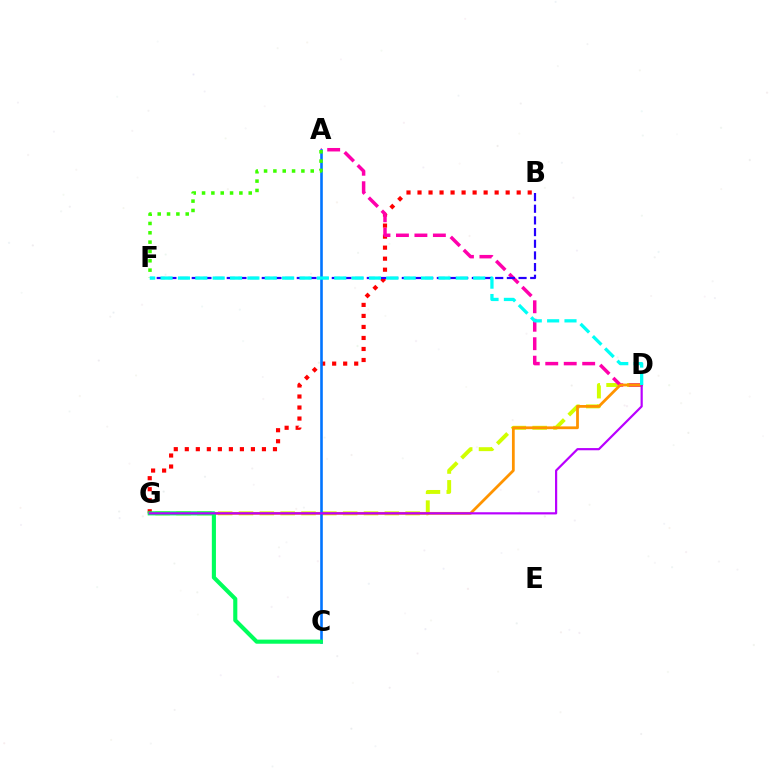{('B', 'G'): [{'color': '#ff0000', 'line_style': 'dotted', 'thickness': 2.99}], ('D', 'G'): [{'color': '#d1ff00', 'line_style': 'dashed', 'thickness': 2.83}, {'color': '#ff9400', 'line_style': 'solid', 'thickness': 2.0}, {'color': '#b900ff', 'line_style': 'solid', 'thickness': 1.58}], ('A', 'D'): [{'color': '#ff00ac', 'line_style': 'dashed', 'thickness': 2.51}], ('A', 'C'): [{'color': '#0074ff', 'line_style': 'solid', 'thickness': 1.87}], ('C', 'G'): [{'color': '#00ff5c', 'line_style': 'solid', 'thickness': 2.96}], ('A', 'F'): [{'color': '#3dff00', 'line_style': 'dotted', 'thickness': 2.54}], ('B', 'F'): [{'color': '#2500ff', 'line_style': 'dashed', 'thickness': 1.59}], ('D', 'F'): [{'color': '#00fff6', 'line_style': 'dashed', 'thickness': 2.36}]}